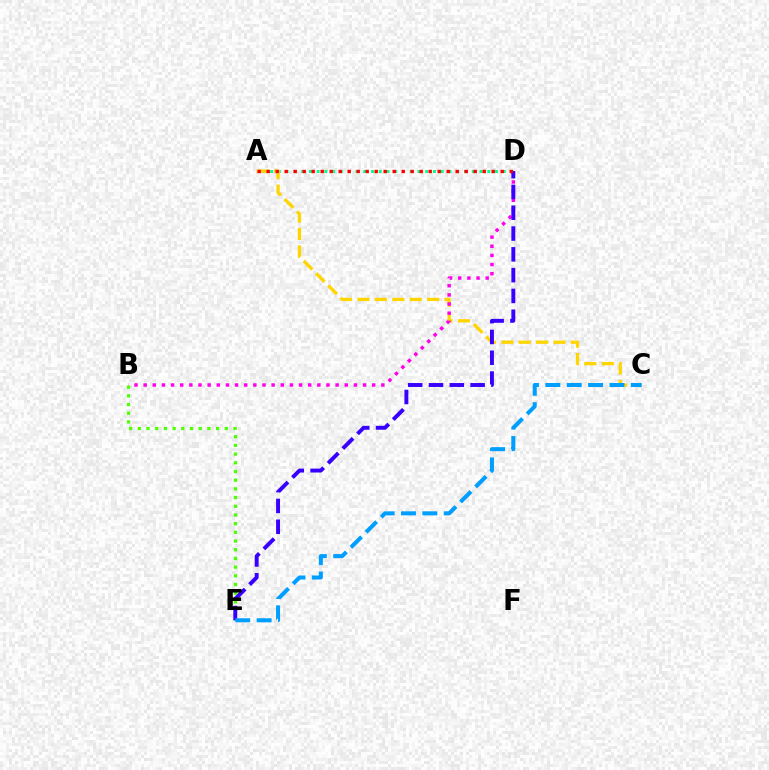{('A', 'D'): [{'color': '#00ff86', 'line_style': 'dotted', 'thickness': 2.11}, {'color': '#ff0000', 'line_style': 'dotted', 'thickness': 2.45}], ('A', 'C'): [{'color': '#ffd500', 'line_style': 'dashed', 'thickness': 2.36}], ('B', 'D'): [{'color': '#ff00ed', 'line_style': 'dotted', 'thickness': 2.48}], ('B', 'E'): [{'color': '#4fff00', 'line_style': 'dotted', 'thickness': 2.36}], ('D', 'E'): [{'color': '#3700ff', 'line_style': 'dashed', 'thickness': 2.83}], ('C', 'E'): [{'color': '#009eff', 'line_style': 'dashed', 'thickness': 2.9}]}